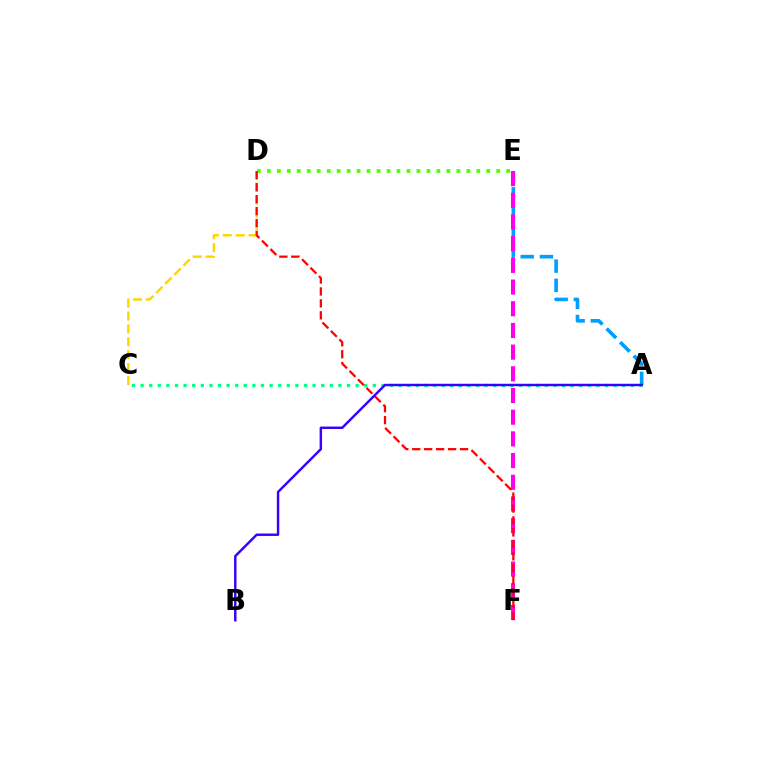{('D', 'E'): [{'color': '#4fff00', 'line_style': 'dotted', 'thickness': 2.71}], ('A', 'C'): [{'color': '#00ff86', 'line_style': 'dotted', 'thickness': 2.34}], ('C', 'D'): [{'color': '#ffd500', 'line_style': 'dashed', 'thickness': 1.75}], ('A', 'E'): [{'color': '#009eff', 'line_style': 'dashed', 'thickness': 2.61}], ('E', 'F'): [{'color': '#ff00ed', 'line_style': 'dashed', 'thickness': 2.95}], ('D', 'F'): [{'color': '#ff0000', 'line_style': 'dashed', 'thickness': 1.62}], ('A', 'B'): [{'color': '#3700ff', 'line_style': 'solid', 'thickness': 1.76}]}